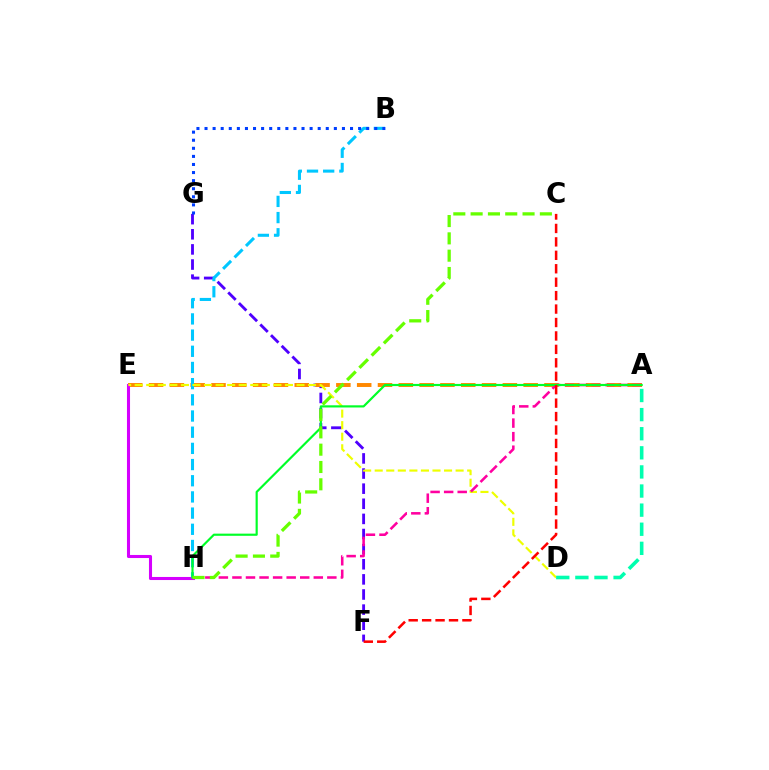{('F', 'G'): [{'color': '#4f00ff', 'line_style': 'dashed', 'thickness': 2.05}], ('A', 'E'): [{'color': '#ff8800', 'line_style': 'dashed', 'thickness': 2.83}], ('E', 'H'): [{'color': '#d600ff', 'line_style': 'solid', 'thickness': 2.21}], ('B', 'H'): [{'color': '#00c7ff', 'line_style': 'dashed', 'thickness': 2.2}], ('D', 'E'): [{'color': '#eeff00', 'line_style': 'dashed', 'thickness': 1.57}], ('B', 'G'): [{'color': '#003fff', 'line_style': 'dotted', 'thickness': 2.2}], ('A', 'H'): [{'color': '#ff00a0', 'line_style': 'dashed', 'thickness': 1.84}, {'color': '#00ff27', 'line_style': 'solid', 'thickness': 1.56}], ('A', 'D'): [{'color': '#00ffaf', 'line_style': 'dashed', 'thickness': 2.6}], ('C', 'H'): [{'color': '#66ff00', 'line_style': 'dashed', 'thickness': 2.35}], ('C', 'F'): [{'color': '#ff0000', 'line_style': 'dashed', 'thickness': 1.83}]}